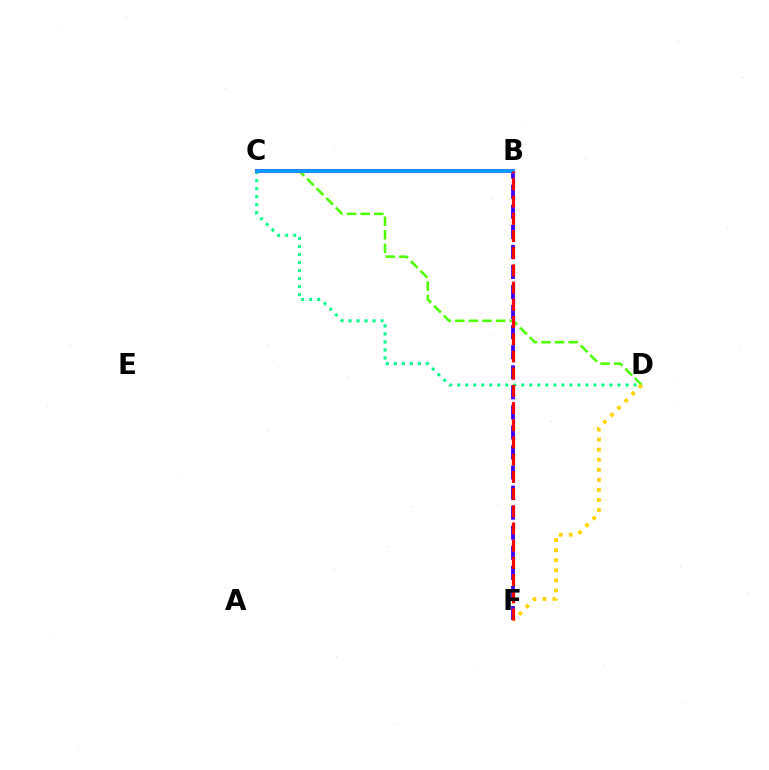{('C', 'D'): [{'color': '#4fff00', 'line_style': 'dashed', 'thickness': 1.84}, {'color': '#00ff86', 'line_style': 'dotted', 'thickness': 2.18}], ('B', 'F'): [{'color': '#3700ff', 'line_style': 'dashed', 'thickness': 2.73}, {'color': '#ff0000', 'line_style': 'dashed', 'thickness': 2.34}], ('B', 'C'): [{'color': '#ff00ed', 'line_style': 'solid', 'thickness': 2.93}, {'color': '#009eff', 'line_style': 'solid', 'thickness': 2.67}], ('D', 'F'): [{'color': '#ffd500', 'line_style': 'dotted', 'thickness': 2.73}]}